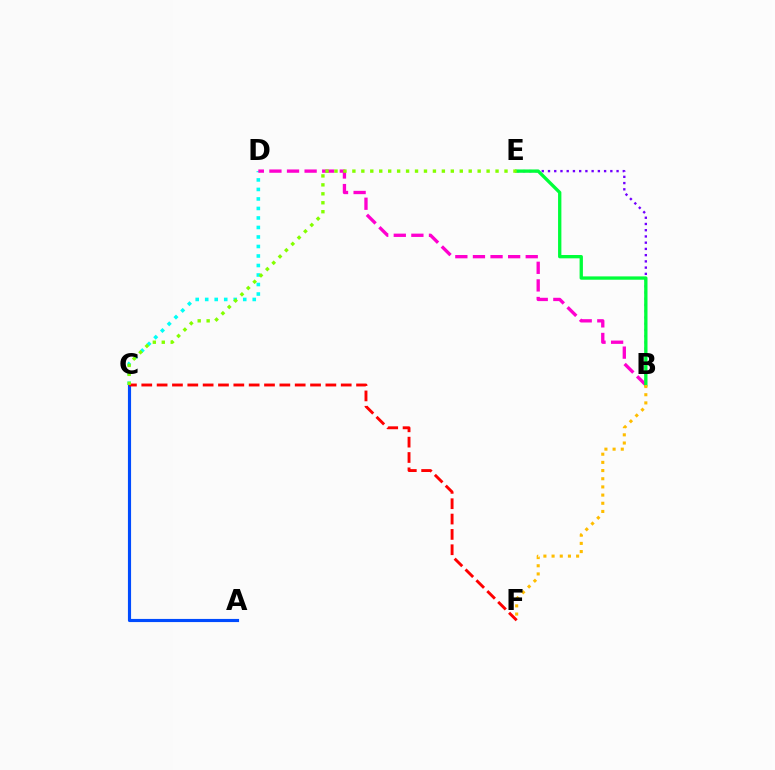{('B', 'E'): [{'color': '#7200ff', 'line_style': 'dotted', 'thickness': 1.69}, {'color': '#00ff39', 'line_style': 'solid', 'thickness': 2.39}], ('C', 'D'): [{'color': '#00fff6', 'line_style': 'dotted', 'thickness': 2.58}], ('B', 'D'): [{'color': '#ff00cf', 'line_style': 'dashed', 'thickness': 2.39}], ('A', 'C'): [{'color': '#004bff', 'line_style': 'solid', 'thickness': 2.26}], ('C', 'F'): [{'color': '#ff0000', 'line_style': 'dashed', 'thickness': 2.08}], ('C', 'E'): [{'color': '#84ff00', 'line_style': 'dotted', 'thickness': 2.43}], ('B', 'F'): [{'color': '#ffbd00', 'line_style': 'dotted', 'thickness': 2.22}]}